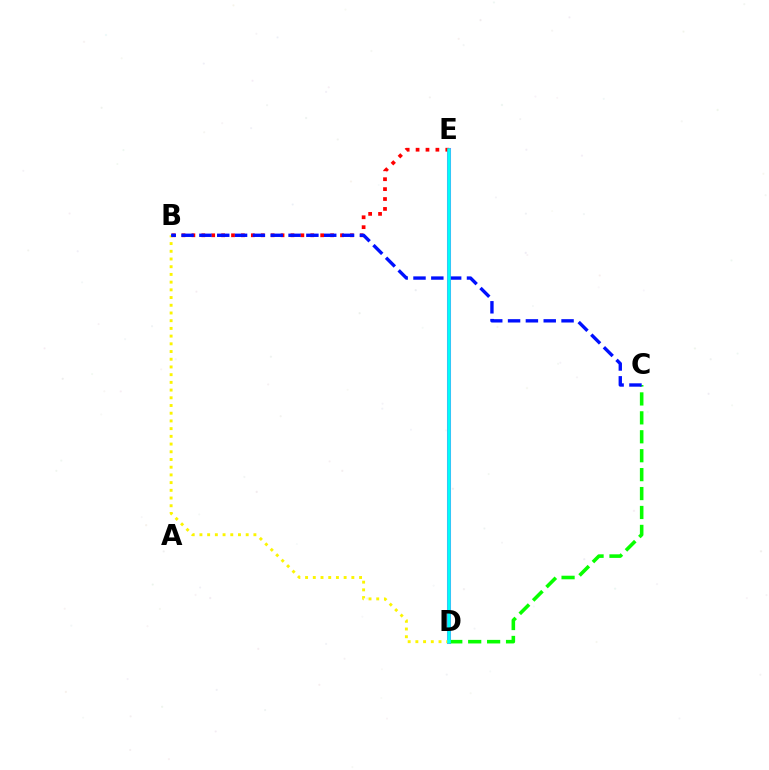{('D', 'E'): [{'color': '#ee00ff', 'line_style': 'solid', 'thickness': 2.9}, {'color': '#00fff6', 'line_style': 'solid', 'thickness': 2.57}], ('B', 'E'): [{'color': '#ff0000', 'line_style': 'dotted', 'thickness': 2.69}], ('B', 'D'): [{'color': '#fcf500', 'line_style': 'dotted', 'thickness': 2.1}], ('C', 'D'): [{'color': '#08ff00', 'line_style': 'dashed', 'thickness': 2.57}], ('B', 'C'): [{'color': '#0010ff', 'line_style': 'dashed', 'thickness': 2.42}]}